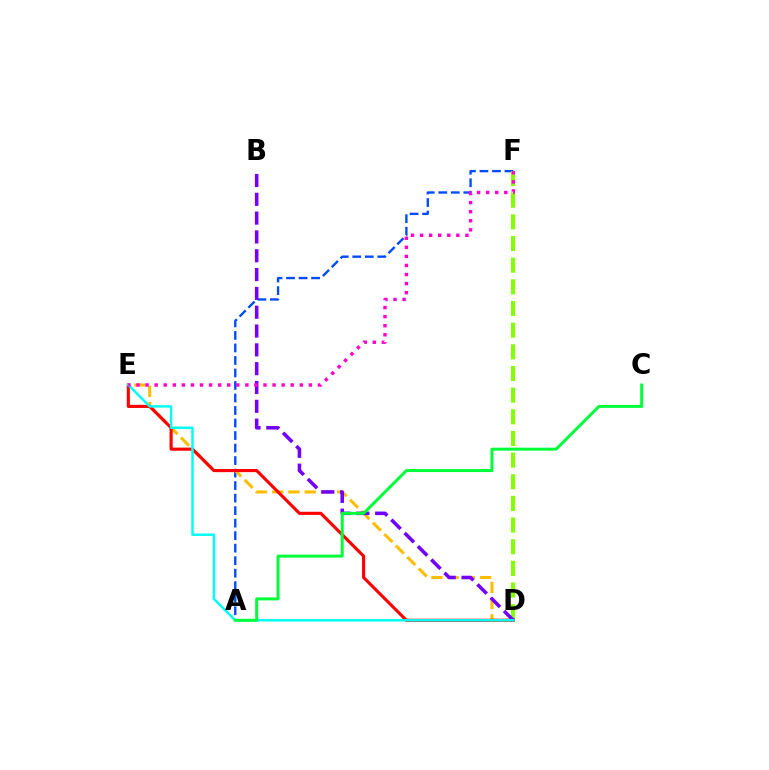{('A', 'F'): [{'color': '#004bff', 'line_style': 'dashed', 'thickness': 1.7}], ('D', 'F'): [{'color': '#84ff00', 'line_style': 'dashed', 'thickness': 2.94}], ('D', 'E'): [{'color': '#ffbd00', 'line_style': 'dashed', 'thickness': 2.2}, {'color': '#ff0000', 'line_style': 'solid', 'thickness': 2.24}, {'color': '#00fff6', 'line_style': 'solid', 'thickness': 1.78}], ('B', 'D'): [{'color': '#7200ff', 'line_style': 'dashed', 'thickness': 2.56}], ('E', 'F'): [{'color': '#ff00cf', 'line_style': 'dotted', 'thickness': 2.46}], ('A', 'C'): [{'color': '#00ff39', 'line_style': 'solid', 'thickness': 2.15}]}